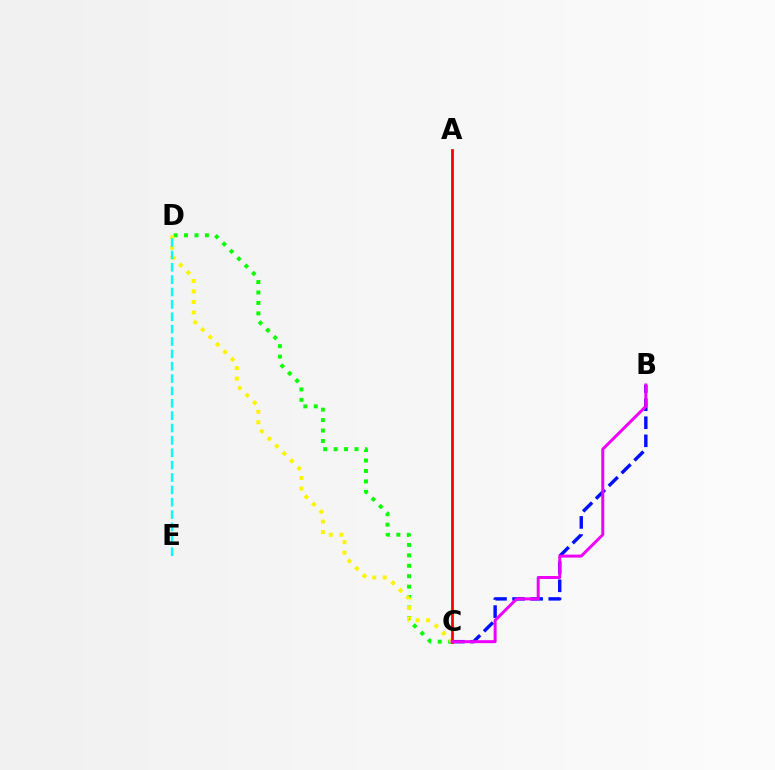{('C', 'D'): [{'color': '#08ff00', 'line_style': 'dotted', 'thickness': 2.84}, {'color': '#fcf500', 'line_style': 'dotted', 'thickness': 2.86}], ('D', 'E'): [{'color': '#00fff6', 'line_style': 'dashed', 'thickness': 1.68}], ('B', 'C'): [{'color': '#0010ff', 'line_style': 'dashed', 'thickness': 2.46}, {'color': '#ee00ff', 'line_style': 'solid', 'thickness': 2.15}], ('A', 'C'): [{'color': '#ff0000', 'line_style': 'solid', 'thickness': 1.99}]}